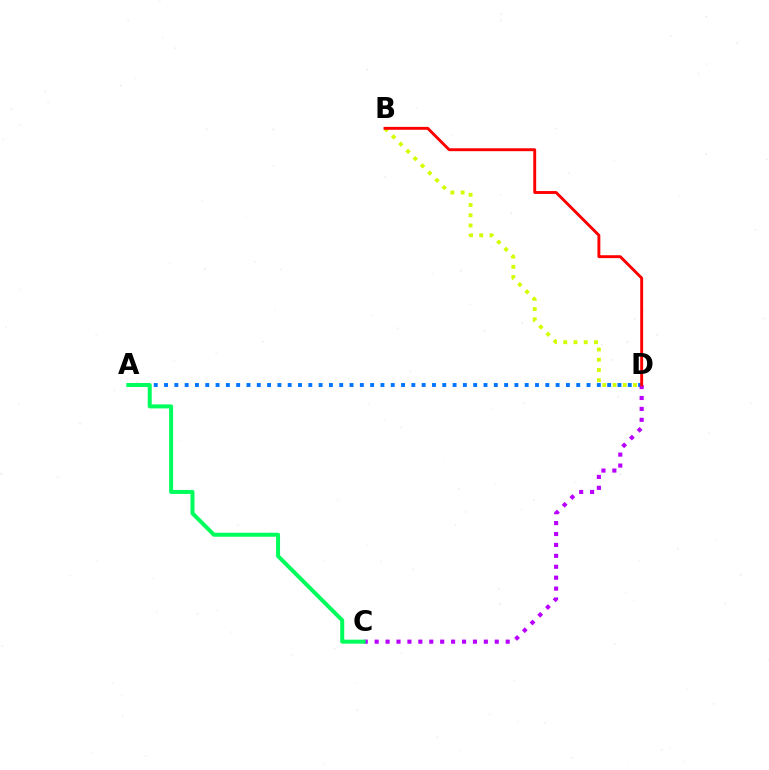{('A', 'D'): [{'color': '#0074ff', 'line_style': 'dotted', 'thickness': 2.8}], ('C', 'D'): [{'color': '#b900ff', 'line_style': 'dotted', 'thickness': 2.97}], ('B', 'D'): [{'color': '#d1ff00', 'line_style': 'dotted', 'thickness': 2.78}, {'color': '#ff0000', 'line_style': 'solid', 'thickness': 2.09}], ('A', 'C'): [{'color': '#00ff5c', 'line_style': 'solid', 'thickness': 2.88}]}